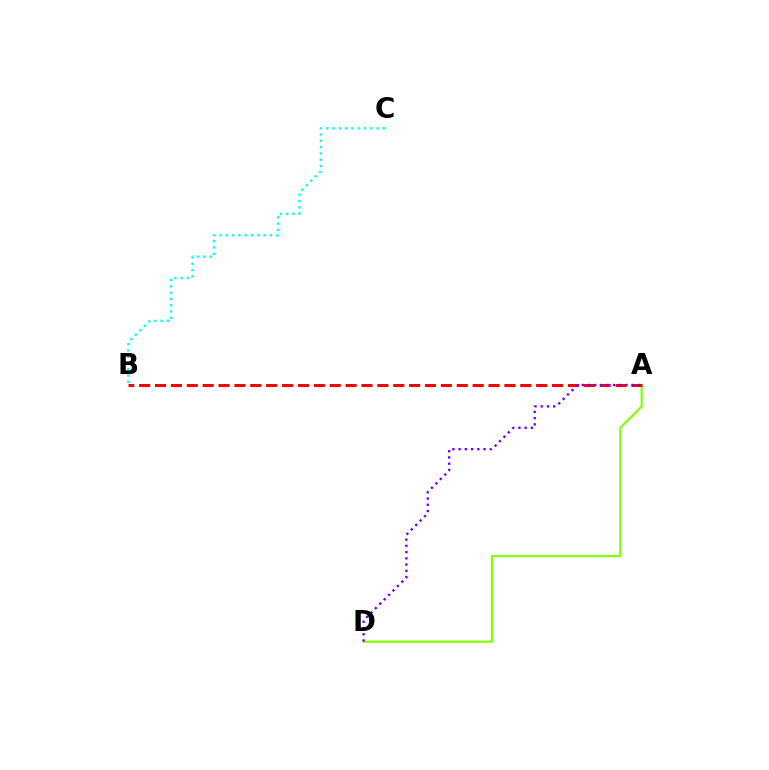{('B', 'C'): [{'color': '#00fff6', 'line_style': 'dotted', 'thickness': 1.71}], ('A', 'D'): [{'color': '#84ff00', 'line_style': 'solid', 'thickness': 1.56}, {'color': '#7200ff', 'line_style': 'dotted', 'thickness': 1.7}], ('A', 'B'): [{'color': '#ff0000', 'line_style': 'dashed', 'thickness': 2.16}]}